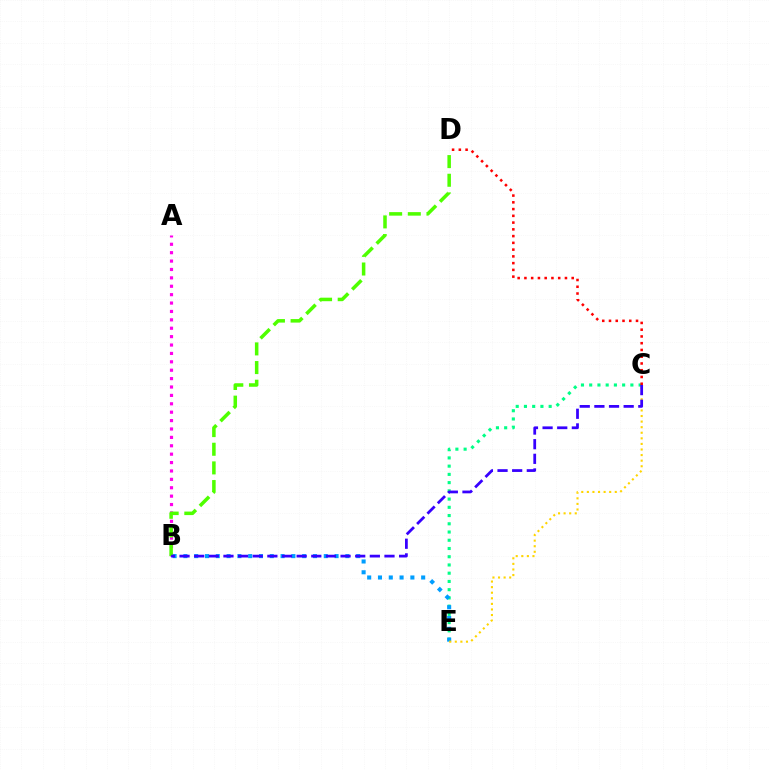{('C', 'E'): [{'color': '#00ff86', 'line_style': 'dotted', 'thickness': 2.24}, {'color': '#ffd500', 'line_style': 'dotted', 'thickness': 1.52}], ('A', 'B'): [{'color': '#ff00ed', 'line_style': 'dotted', 'thickness': 2.28}], ('C', 'D'): [{'color': '#ff0000', 'line_style': 'dotted', 'thickness': 1.84}], ('B', 'E'): [{'color': '#009eff', 'line_style': 'dotted', 'thickness': 2.93}], ('B', 'D'): [{'color': '#4fff00', 'line_style': 'dashed', 'thickness': 2.53}], ('B', 'C'): [{'color': '#3700ff', 'line_style': 'dashed', 'thickness': 1.99}]}